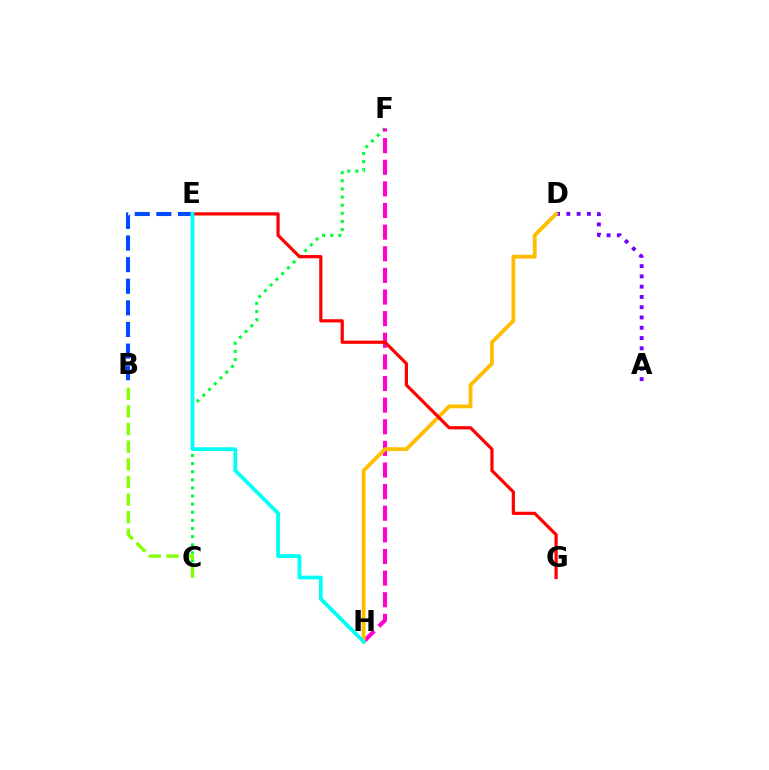{('A', 'D'): [{'color': '#7200ff', 'line_style': 'dotted', 'thickness': 2.79}], ('C', 'F'): [{'color': '#00ff39', 'line_style': 'dotted', 'thickness': 2.21}], ('F', 'H'): [{'color': '#ff00cf', 'line_style': 'dashed', 'thickness': 2.94}], ('D', 'H'): [{'color': '#ffbd00', 'line_style': 'solid', 'thickness': 2.73}], ('B', 'C'): [{'color': '#84ff00', 'line_style': 'dashed', 'thickness': 2.39}], ('E', 'G'): [{'color': '#ff0000', 'line_style': 'solid', 'thickness': 2.31}], ('B', 'E'): [{'color': '#004bff', 'line_style': 'dashed', 'thickness': 2.94}], ('E', 'H'): [{'color': '#00fff6', 'line_style': 'solid', 'thickness': 2.72}]}